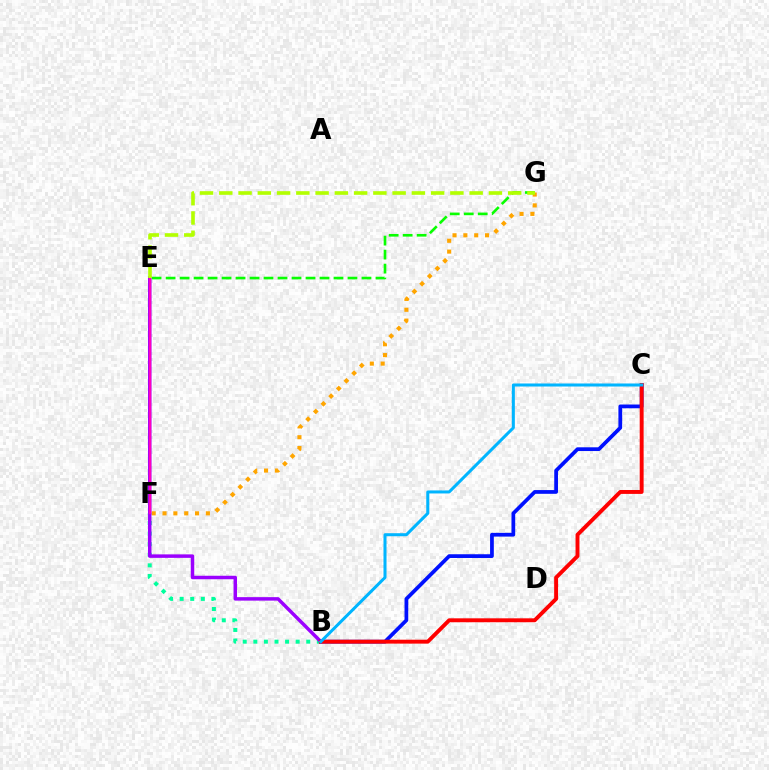{('B', 'F'): [{'color': '#00ff9d', 'line_style': 'dotted', 'thickness': 2.88}], ('F', 'G'): [{'color': '#ffa500', 'line_style': 'dotted', 'thickness': 2.95}], ('B', 'E'): [{'color': '#9b00ff', 'line_style': 'solid', 'thickness': 2.51}], ('E', 'G'): [{'color': '#08ff00', 'line_style': 'dashed', 'thickness': 1.9}, {'color': '#b3ff00', 'line_style': 'dashed', 'thickness': 2.62}], ('B', 'C'): [{'color': '#0010ff', 'line_style': 'solid', 'thickness': 2.69}, {'color': '#ff0000', 'line_style': 'solid', 'thickness': 2.82}, {'color': '#00b5ff', 'line_style': 'solid', 'thickness': 2.18}], ('E', 'F'): [{'color': '#ff00bd', 'line_style': 'solid', 'thickness': 1.68}]}